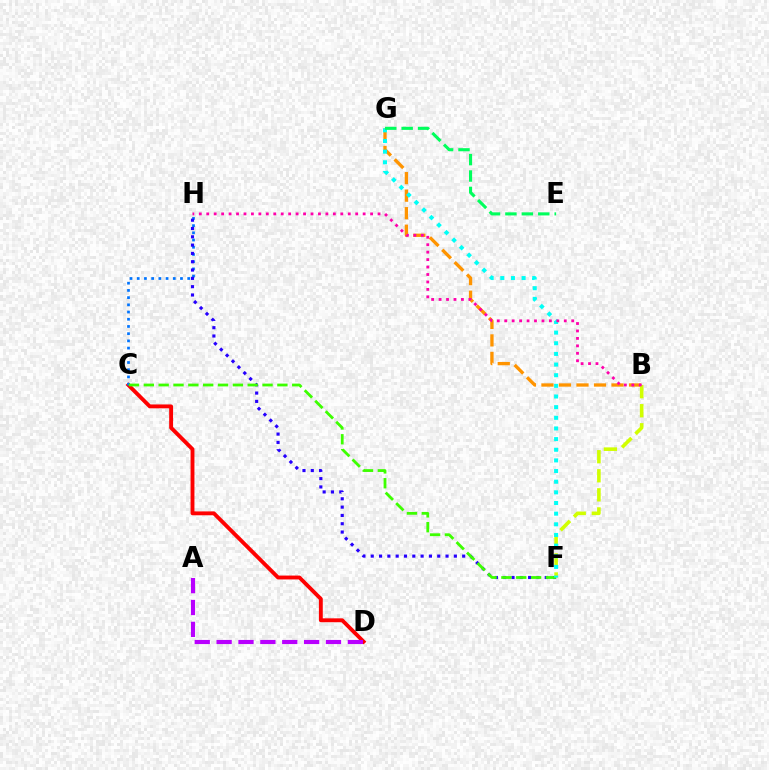{('B', 'G'): [{'color': '#ff9400', 'line_style': 'dashed', 'thickness': 2.38}], ('C', 'D'): [{'color': '#ff0000', 'line_style': 'solid', 'thickness': 2.79}], ('C', 'H'): [{'color': '#0074ff', 'line_style': 'dotted', 'thickness': 1.96}], ('F', 'H'): [{'color': '#2500ff', 'line_style': 'dotted', 'thickness': 2.26}], ('B', 'F'): [{'color': '#d1ff00', 'line_style': 'dashed', 'thickness': 2.59}], ('C', 'F'): [{'color': '#3dff00', 'line_style': 'dashed', 'thickness': 2.02}], ('F', 'G'): [{'color': '#00fff6', 'line_style': 'dotted', 'thickness': 2.89}], ('B', 'H'): [{'color': '#ff00ac', 'line_style': 'dotted', 'thickness': 2.02}], ('E', 'G'): [{'color': '#00ff5c', 'line_style': 'dashed', 'thickness': 2.23}], ('A', 'D'): [{'color': '#b900ff', 'line_style': 'dashed', 'thickness': 2.97}]}